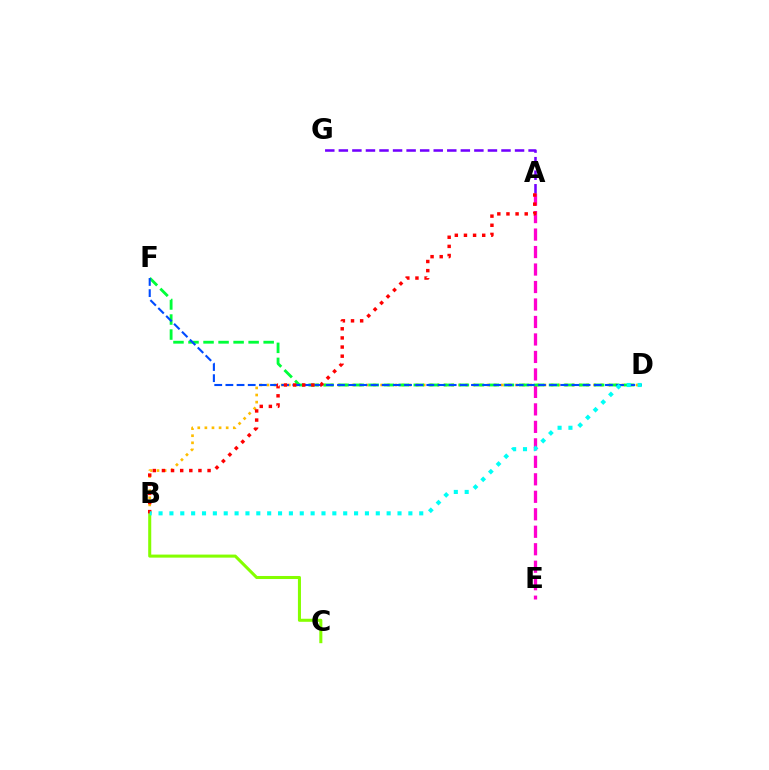{('A', 'E'): [{'color': '#ff00cf', 'line_style': 'dashed', 'thickness': 2.37}], ('B', 'C'): [{'color': '#84ff00', 'line_style': 'solid', 'thickness': 2.19}], ('B', 'D'): [{'color': '#ffbd00', 'line_style': 'dotted', 'thickness': 1.93}, {'color': '#00fff6', 'line_style': 'dotted', 'thickness': 2.95}], ('A', 'G'): [{'color': '#7200ff', 'line_style': 'dashed', 'thickness': 1.84}], ('D', 'F'): [{'color': '#00ff39', 'line_style': 'dashed', 'thickness': 2.04}, {'color': '#004bff', 'line_style': 'dashed', 'thickness': 1.52}], ('A', 'B'): [{'color': '#ff0000', 'line_style': 'dotted', 'thickness': 2.48}]}